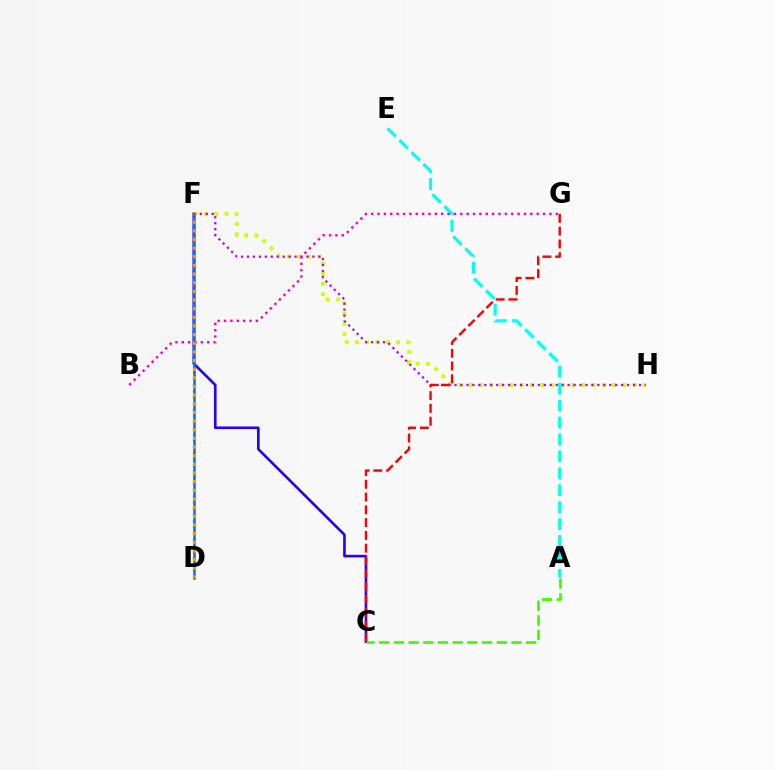{('C', 'F'): [{'color': '#2500ff', 'line_style': 'solid', 'thickness': 1.88}], ('D', 'F'): [{'color': '#00ff5c', 'line_style': 'dotted', 'thickness': 1.68}, {'color': '#0074ff', 'line_style': 'solid', 'thickness': 1.83}, {'color': '#ff9400', 'line_style': 'dotted', 'thickness': 2.35}], ('F', 'H'): [{'color': '#d1ff00', 'line_style': 'dotted', 'thickness': 2.79}, {'color': '#b900ff', 'line_style': 'dotted', 'thickness': 1.62}], ('A', 'C'): [{'color': '#3dff00', 'line_style': 'dashed', 'thickness': 2.0}], ('A', 'E'): [{'color': '#00fff6', 'line_style': 'dashed', 'thickness': 2.3}], ('B', 'G'): [{'color': '#ff00ac', 'line_style': 'dotted', 'thickness': 1.73}], ('C', 'G'): [{'color': '#ff0000', 'line_style': 'dashed', 'thickness': 1.74}]}